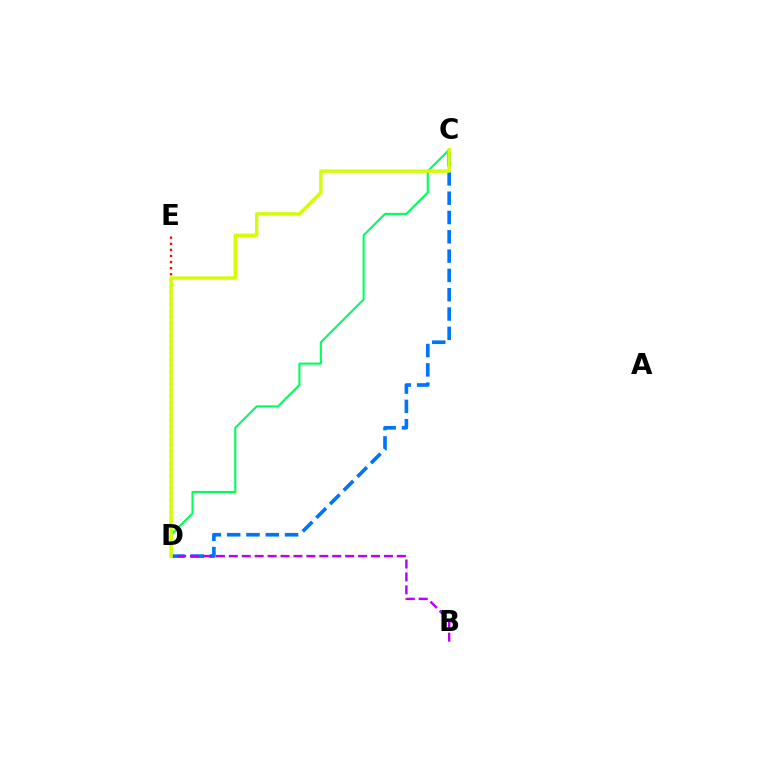{('C', 'D'): [{'color': '#00ff5c', 'line_style': 'solid', 'thickness': 1.52}, {'color': '#0074ff', 'line_style': 'dashed', 'thickness': 2.62}, {'color': '#d1ff00', 'line_style': 'solid', 'thickness': 2.45}], ('D', 'E'): [{'color': '#ff0000', 'line_style': 'dotted', 'thickness': 1.66}], ('B', 'D'): [{'color': '#b900ff', 'line_style': 'dashed', 'thickness': 1.76}]}